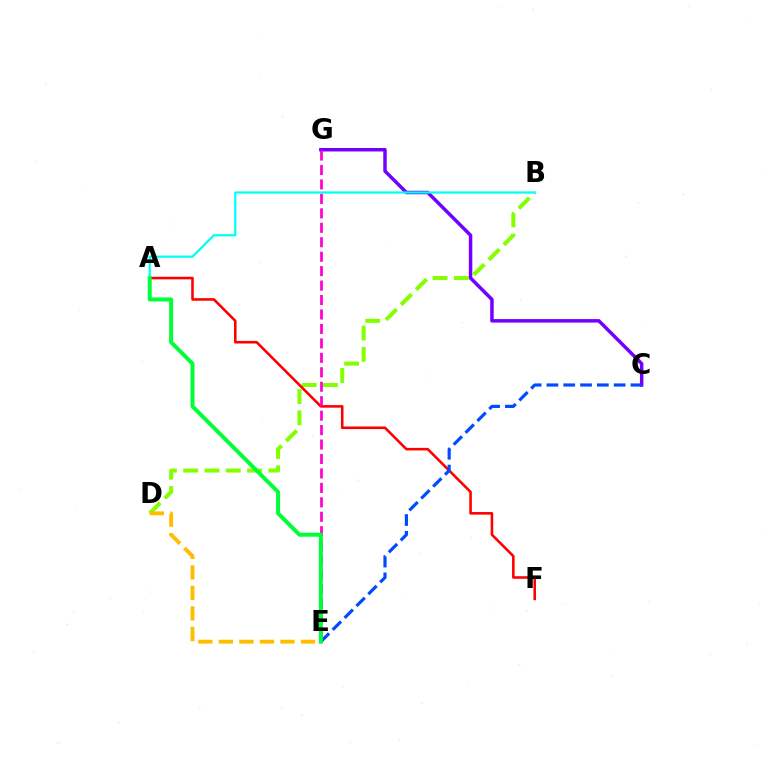{('B', 'D'): [{'color': '#84ff00', 'line_style': 'dashed', 'thickness': 2.89}], ('A', 'F'): [{'color': '#ff0000', 'line_style': 'solid', 'thickness': 1.86}], ('C', 'G'): [{'color': '#7200ff', 'line_style': 'solid', 'thickness': 2.51}], ('A', 'B'): [{'color': '#00fff6', 'line_style': 'solid', 'thickness': 1.61}], ('D', 'E'): [{'color': '#ffbd00', 'line_style': 'dashed', 'thickness': 2.79}], ('E', 'G'): [{'color': '#ff00cf', 'line_style': 'dashed', 'thickness': 1.96}], ('C', 'E'): [{'color': '#004bff', 'line_style': 'dashed', 'thickness': 2.28}], ('A', 'E'): [{'color': '#00ff39', 'line_style': 'solid', 'thickness': 2.87}]}